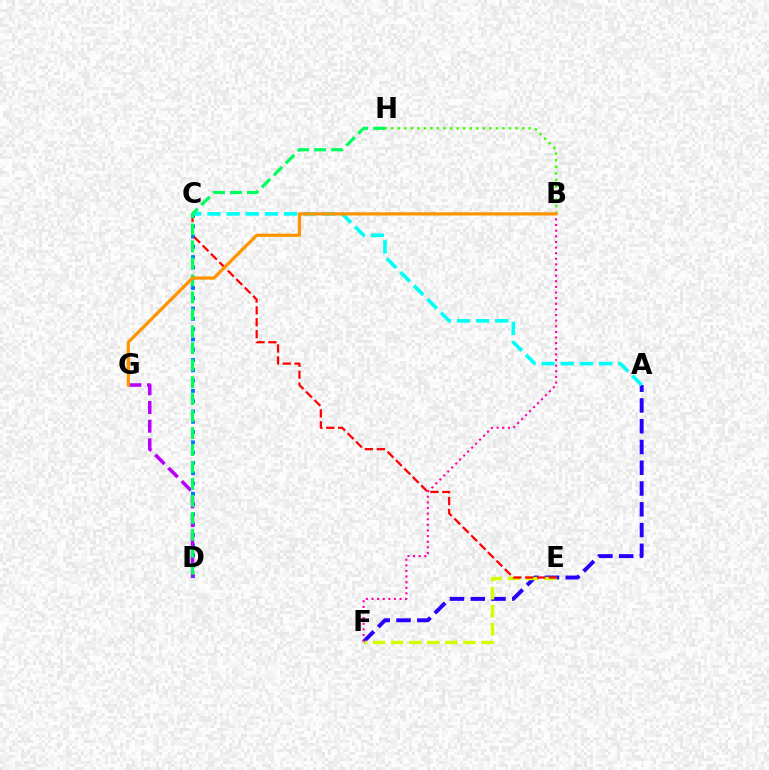{('A', 'F'): [{'color': '#2500ff', 'line_style': 'dashed', 'thickness': 2.82}], ('E', 'F'): [{'color': '#d1ff00', 'line_style': 'dashed', 'thickness': 2.46}], ('B', 'F'): [{'color': '#ff00ac', 'line_style': 'dotted', 'thickness': 1.53}], ('C', 'D'): [{'color': '#0074ff', 'line_style': 'dotted', 'thickness': 2.8}], ('A', 'C'): [{'color': '#00fff6', 'line_style': 'dashed', 'thickness': 2.6}], ('D', 'G'): [{'color': '#b900ff', 'line_style': 'dashed', 'thickness': 2.54}], ('C', 'E'): [{'color': '#ff0000', 'line_style': 'dashed', 'thickness': 1.62}], ('B', 'H'): [{'color': '#3dff00', 'line_style': 'dotted', 'thickness': 1.78}], ('D', 'H'): [{'color': '#00ff5c', 'line_style': 'dashed', 'thickness': 2.31}], ('B', 'G'): [{'color': '#ff9400', 'line_style': 'solid', 'thickness': 2.32}]}